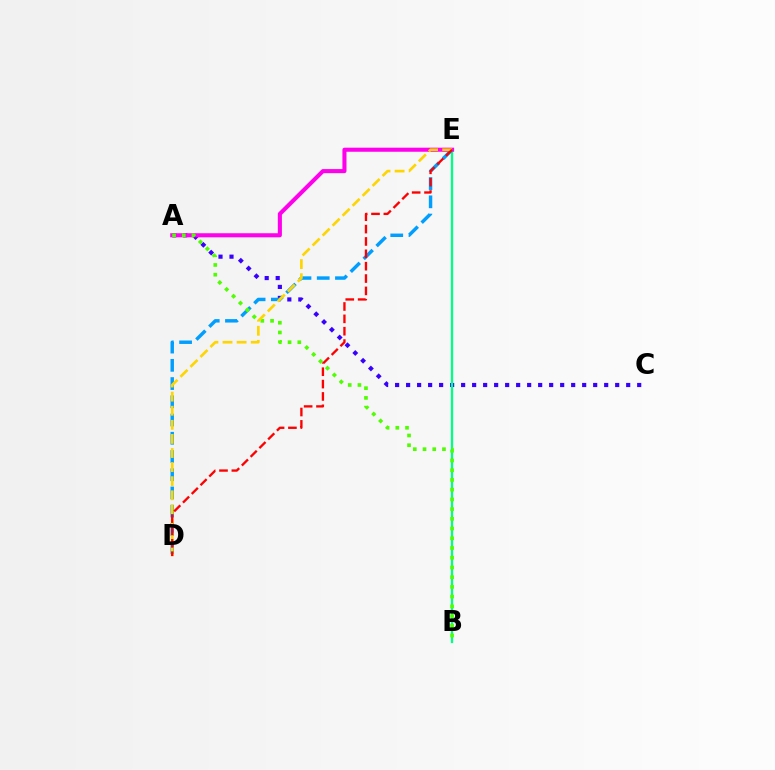{('A', 'C'): [{'color': '#3700ff', 'line_style': 'dotted', 'thickness': 2.99}], ('B', 'E'): [{'color': '#00ff86', 'line_style': 'solid', 'thickness': 1.66}], ('A', 'E'): [{'color': '#ff00ed', 'line_style': 'solid', 'thickness': 2.93}], ('D', 'E'): [{'color': '#009eff', 'line_style': 'dashed', 'thickness': 2.48}, {'color': '#ffd500', 'line_style': 'dashed', 'thickness': 1.91}, {'color': '#ff0000', 'line_style': 'dashed', 'thickness': 1.68}], ('A', 'B'): [{'color': '#4fff00', 'line_style': 'dotted', 'thickness': 2.64}]}